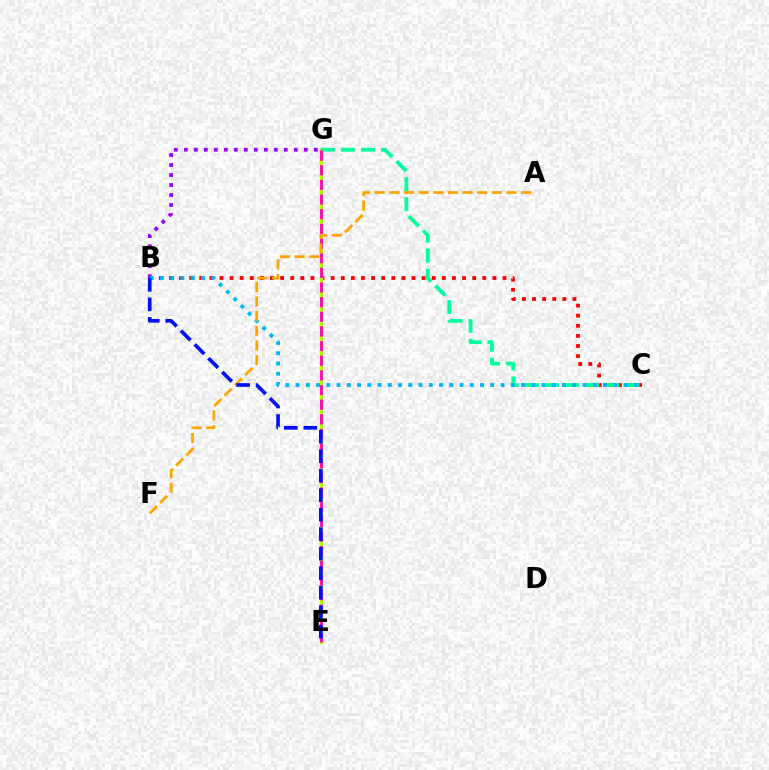{('B', 'C'): [{'color': '#ff0000', 'line_style': 'dotted', 'thickness': 2.75}, {'color': '#00b5ff', 'line_style': 'dotted', 'thickness': 2.78}], ('B', 'G'): [{'color': '#9b00ff', 'line_style': 'dotted', 'thickness': 2.72}], ('E', 'G'): [{'color': '#08ff00', 'line_style': 'dotted', 'thickness': 1.64}, {'color': '#b3ff00', 'line_style': 'solid', 'thickness': 2.44}, {'color': '#ff00bd', 'line_style': 'dashed', 'thickness': 1.99}], ('C', 'G'): [{'color': '#00ff9d', 'line_style': 'dashed', 'thickness': 2.73}], ('A', 'F'): [{'color': '#ffa500', 'line_style': 'dashed', 'thickness': 1.99}], ('B', 'E'): [{'color': '#0010ff', 'line_style': 'dashed', 'thickness': 2.65}]}